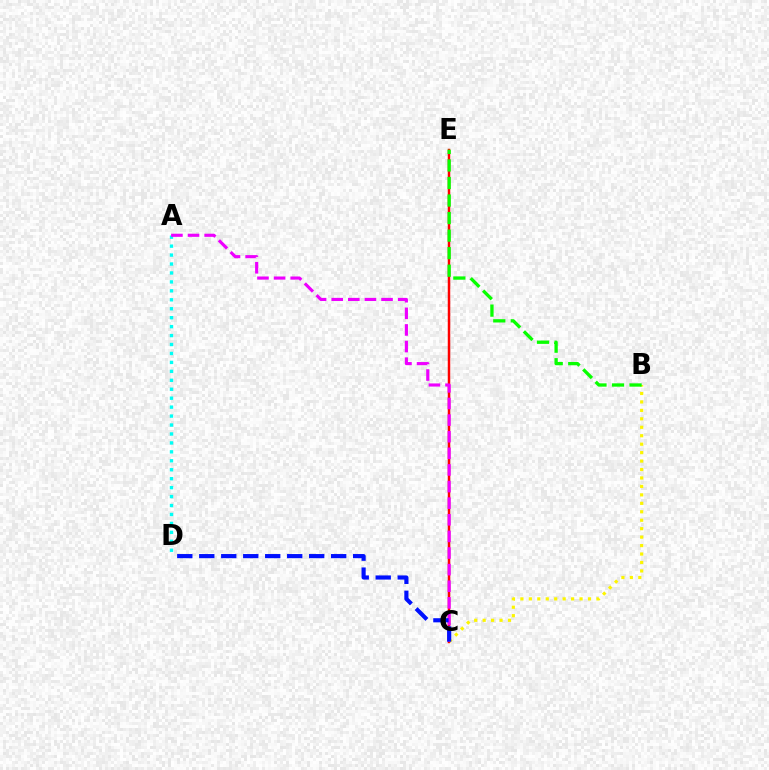{('C', 'E'): [{'color': '#ff0000', 'line_style': 'solid', 'thickness': 1.79}], ('B', 'C'): [{'color': '#fcf500', 'line_style': 'dotted', 'thickness': 2.3}], ('A', 'D'): [{'color': '#00fff6', 'line_style': 'dotted', 'thickness': 2.43}], ('B', 'E'): [{'color': '#08ff00', 'line_style': 'dashed', 'thickness': 2.38}], ('A', 'C'): [{'color': '#ee00ff', 'line_style': 'dashed', 'thickness': 2.26}], ('C', 'D'): [{'color': '#0010ff', 'line_style': 'dashed', 'thickness': 2.99}]}